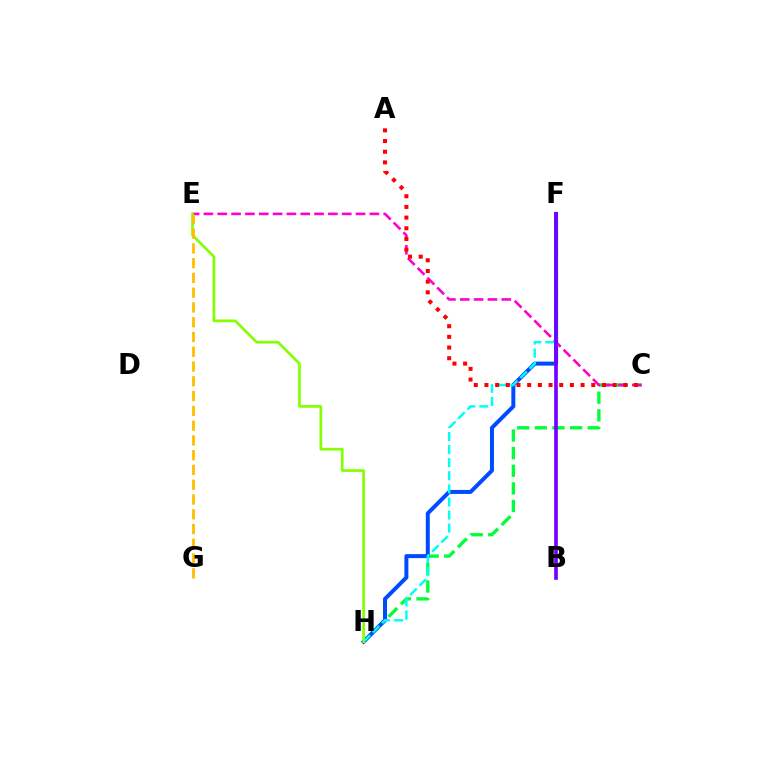{('C', 'H'): [{'color': '#00ff39', 'line_style': 'dashed', 'thickness': 2.39}], ('F', 'H'): [{'color': '#004bff', 'line_style': 'solid', 'thickness': 2.87}, {'color': '#00fff6', 'line_style': 'dashed', 'thickness': 1.78}], ('C', 'E'): [{'color': '#ff00cf', 'line_style': 'dashed', 'thickness': 1.88}], ('E', 'H'): [{'color': '#84ff00', 'line_style': 'solid', 'thickness': 1.94}], ('E', 'G'): [{'color': '#ffbd00', 'line_style': 'dashed', 'thickness': 2.01}], ('A', 'C'): [{'color': '#ff0000', 'line_style': 'dotted', 'thickness': 2.9}], ('B', 'F'): [{'color': '#7200ff', 'line_style': 'solid', 'thickness': 2.63}]}